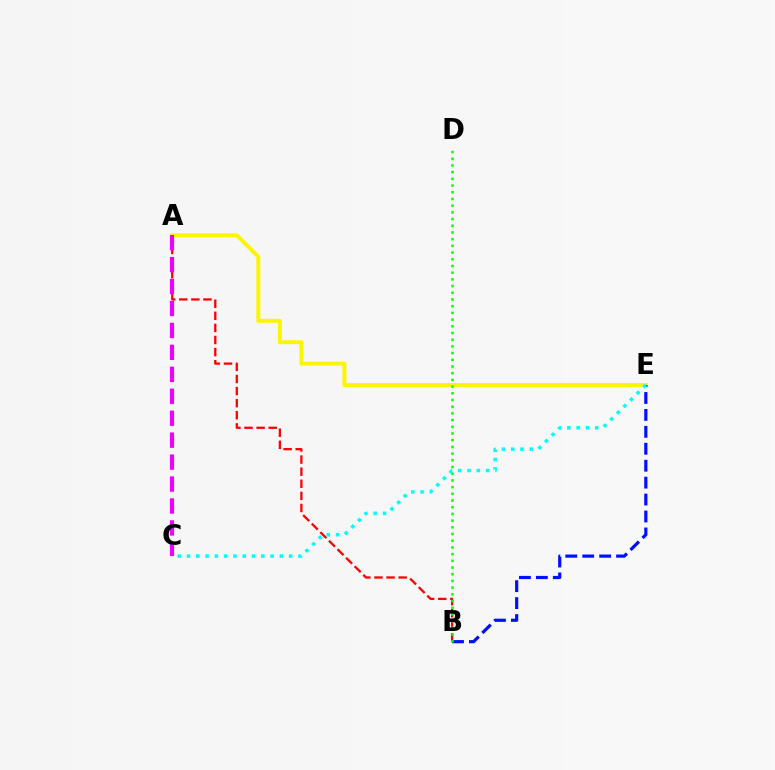{('A', 'E'): [{'color': '#fcf500', 'line_style': 'solid', 'thickness': 2.85}], ('B', 'E'): [{'color': '#0010ff', 'line_style': 'dashed', 'thickness': 2.3}], ('A', 'B'): [{'color': '#ff0000', 'line_style': 'dashed', 'thickness': 1.64}], ('B', 'D'): [{'color': '#08ff00', 'line_style': 'dotted', 'thickness': 1.82}], ('C', 'E'): [{'color': '#00fff6', 'line_style': 'dotted', 'thickness': 2.52}], ('A', 'C'): [{'color': '#ee00ff', 'line_style': 'dashed', 'thickness': 2.98}]}